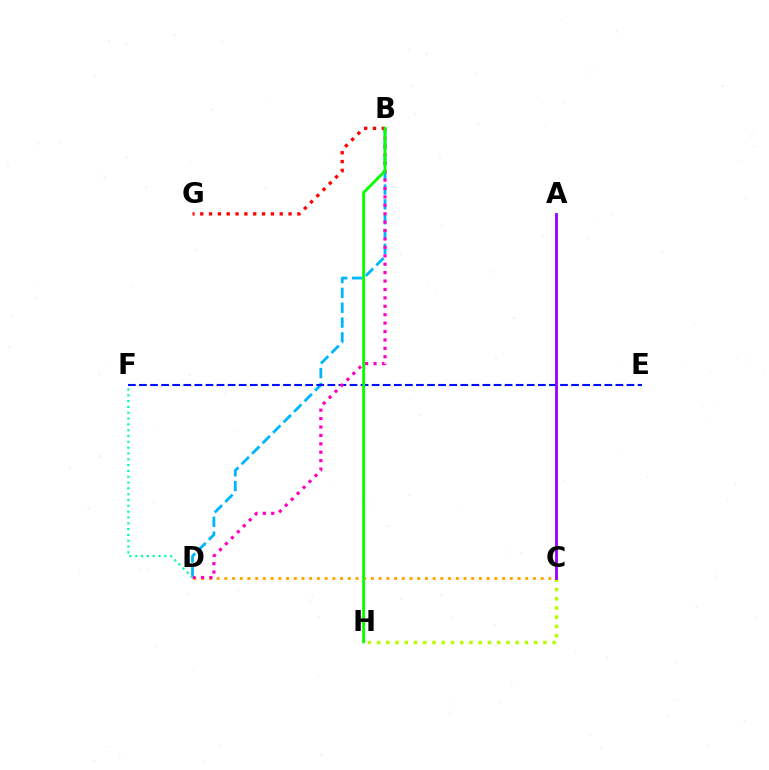{('B', 'D'): [{'color': '#00b5ff', 'line_style': 'dashed', 'thickness': 2.02}, {'color': '#ff00bd', 'line_style': 'dotted', 'thickness': 2.29}], ('C', 'D'): [{'color': '#ffa500', 'line_style': 'dotted', 'thickness': 2.1}], ('B', 'G'): [{'color': '#ff0000', 'line_style': 'dotted', 'thickness': 2.4}], ('E', 'F'): [{'color': '#0010ff', 'line_style': 'dashed', 'thickness': 1.51}], ('D', 'F'): [{'color': '#00ff9d', 'line_style': 'dotted', 'thickness': 1.58}], ('C', 'H'): [{'color': '#b3ff00', 'line_style': 'dotted', 'thickness': 2.51}], ('B', 'H'): [{'color': '#08ff00', 'line_style': 'solid', 'thickness': 2.08}], ('A', 'C'): [{'color': '#9b00ff', 'line_style': 'solid', 'thickness': 2.03}]}